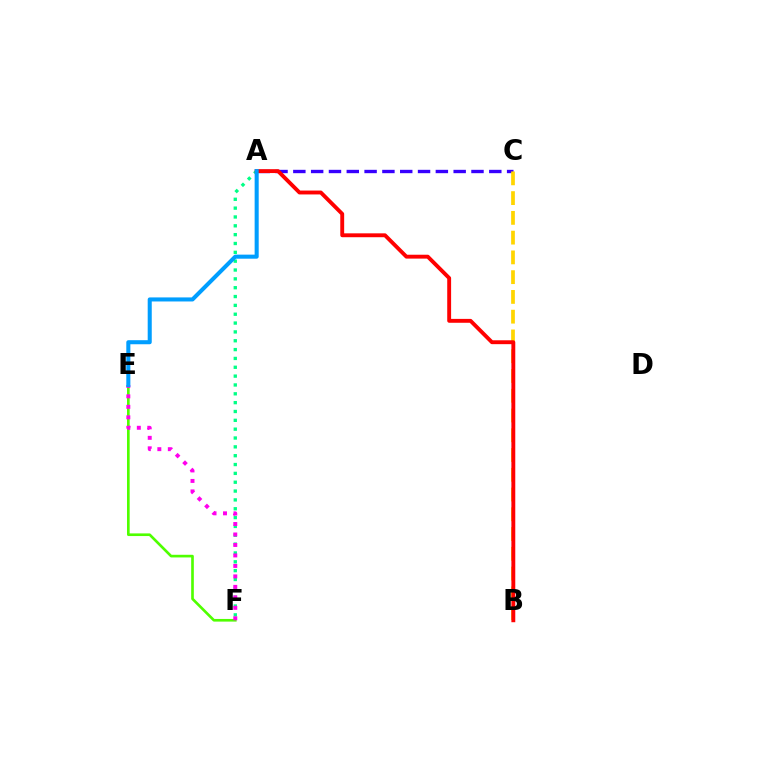{('A', 'F'): [{'color': '#00ff86', 'line_style': 'dotted', 'thickness': 2.4}], ('A', 'C'): [{'color': '#3700ff', 'line_style': 'dashed', 'thickness': 2.42}], ('E', 'F'): [{'color': '#4fff00', 'line_style': 'solid', 'thickness': 1.91}, {'color': '#ff00ed', 'line_style': 'dotted', 'thickness': 2.85}], ('B', 'C'): [{'color': '#ffd500', 'line_style': 'dashed', 'thickness': 2.68}], ('A', 'B'): [{'color': '#ff0000', 'line_style': 'solid', 'thickness': 2.79}], ('A', 'E'): [{'color': '#009eff', 'line_style': 'solid', 'thickness': 2.92}]}